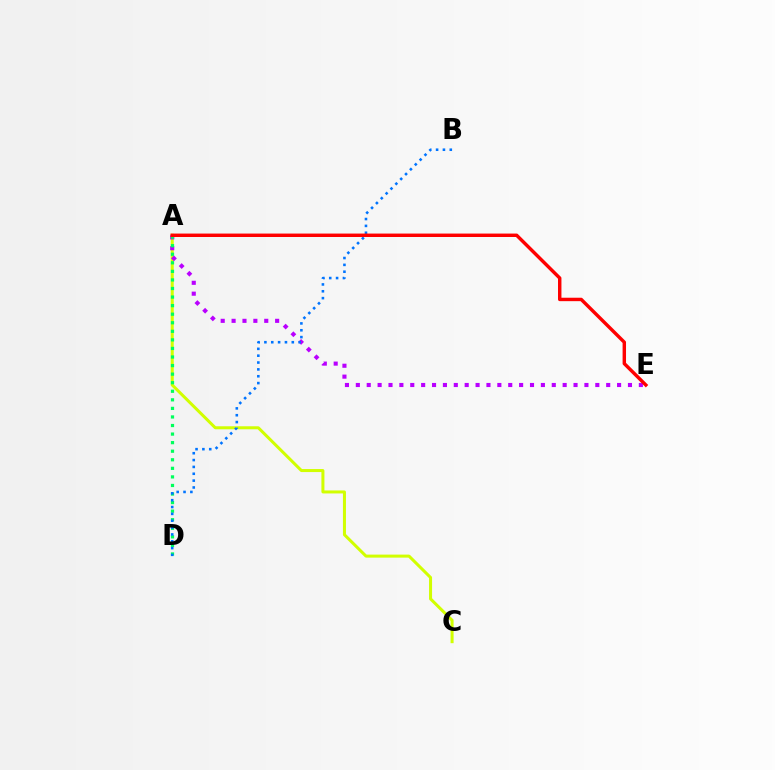{('A', 'C'): [{'color': '#d1ff00', 'line_style': 'solid', 'thickness': 2.17}], ('A', 'E'): [{'color': '#b900ff', 'line_style': 'dotted', 'thickness': 2.96}, {'color': '#ff0000', 'line_style': 'solid', 'thickness': 2.47}], ('A', 'D'): [{'color': '#00ff5c', 'line_style': 'dotted', 'thickness': 2.33}], ('B', 'D'): [{'color': '#0074ff', 'line_style': 'dotted', 'thickness': 1.86}]}